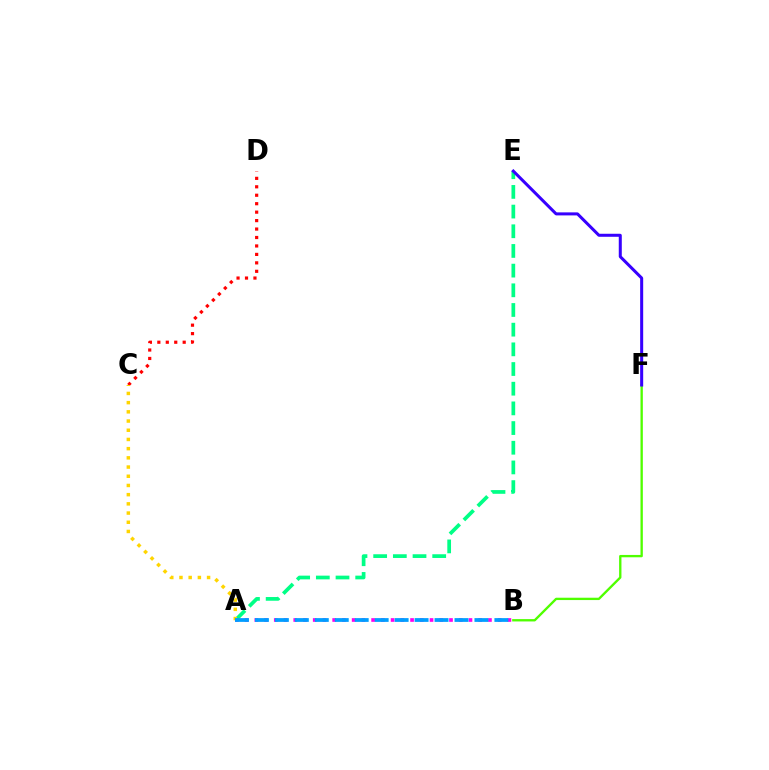{('C', 'D'): [{'color': '#ff0000', 'line_style': 'dotted', 'thickness': 2.3}], ('A', 'B'): [{'color': '#ff00ed', 'line_style': 'dotted', 'thickness': 2.64}, {'color': '#009eff', 'line_style': 'dashed', 'thickness': 2.71}], ('A', 'E'): [{'color': '#00ff86', 'line_style': 'dashed', 'thickness': 2.67}], ('A', 'C'): [{'color': '#ffd500', 'line_style': 'dotted', 'thickness': 2.5}], ('B', 'F'): [{'color': '#4fff00', 'line_style': 'solid', 'thickness': 1.69}], ('E', 'F'): [{'color': '#3700ff', 'line_style': 'solid', 'thickness': 2.18}]}